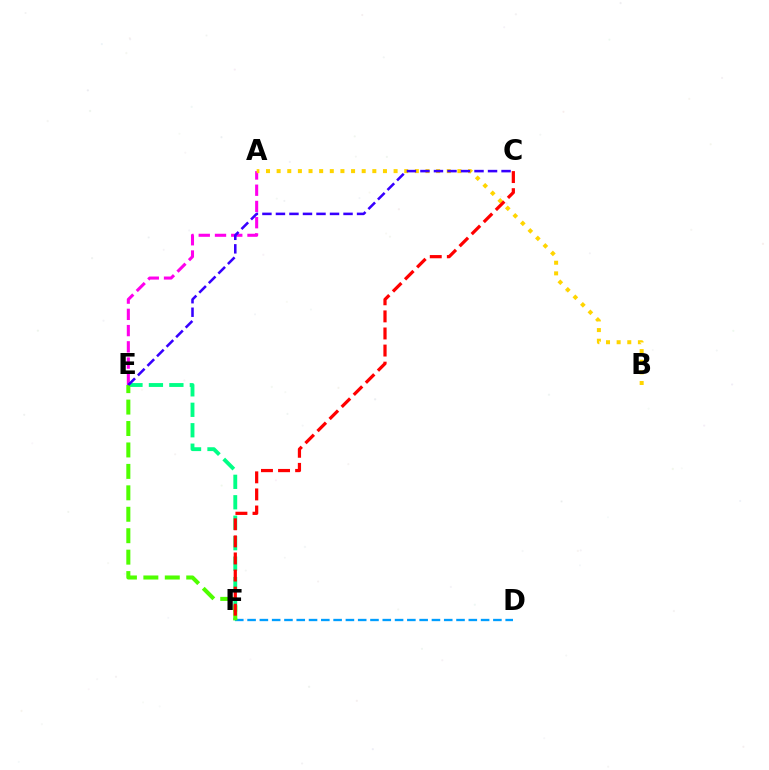{('A', 'E'): [{'color': '#ff00ed', 'line_style': 'dashed', 'thickness': 2.21}], ('D', 'F'): [{'color': '#009eff', 'line_style': 'dashed', 'thickness': 1.67}], ('E', 'F'): [{'color': '#00ff86', 'line_style': 'dashed', 'thickness': 2.78}, {'color': '#4fff00', 'line_style': 'dashed', 'thickness': 2.91}], ('A', 'B'): [{'color': '#ffd500', 'line_style': 'dotted', 'thickness': 2.89}], ('C', 'E'): [{'color': '#3700ff', 'line_style': 'dashed', 'thickness': 1.84}], ('C', 'F'): [{'color': '#ff0000', 'line_style': 'dashed', 'thickness': 2.32}]}